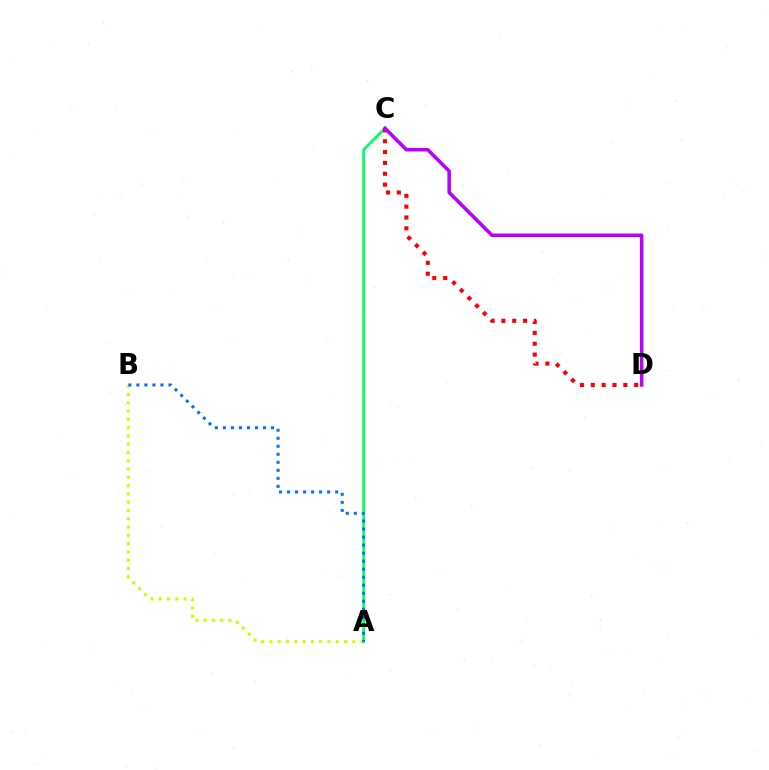{('A', 'B'): [{'color': '#d1ff00', 'line_style': 'dotted', 'thickness': 2.25}, {'color': '#0074ff', 'line_style': 'dotted', 'thickness': 2.18}], ('A', 'C'): [{'color': '#00ff5c', 'line_style': 'solid', 'thickness': 1.93}], ('C', 'D'): [{'color': '#ff0000', 'line_style': 'dotted', 'thickness': 2.95}, {'color': '#b900ff', 'line_style': 'solid', 'thickness': 2.54}]}